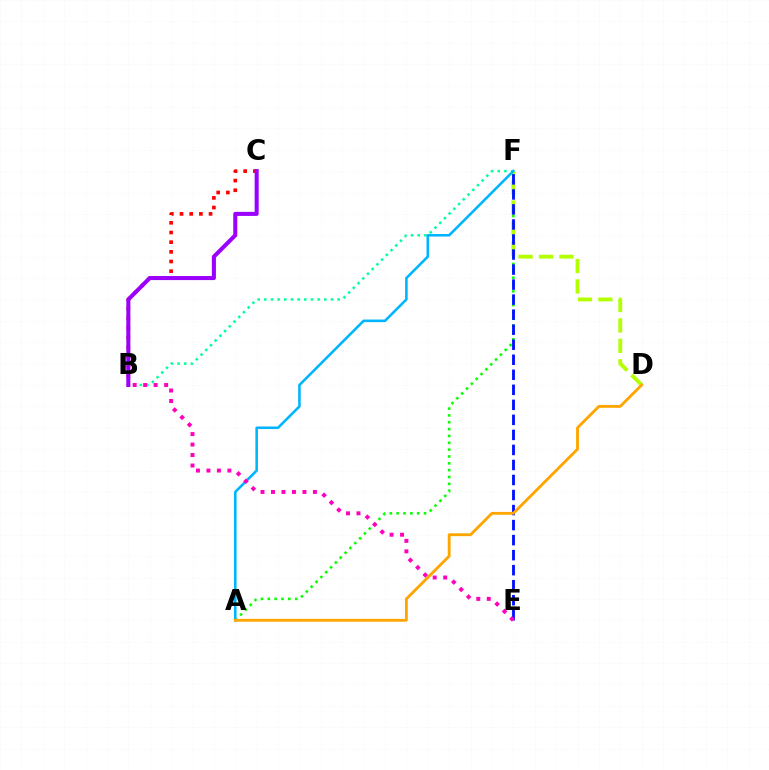{('B', 'F'): [{'color': '#00ff9d', 'line_style': 'dotted', 'thickness': 1.81}], ('A', 'F'): [{'color': '#08ff00', 'line_style': 'dotted', 'thickness': 1.86}, {'color': '#00b5ff', 'line_style': 'solid', 'thickness': 1.85}], ('B', 'C'): [{'color': '#ff0000', 'line_style': 'dotted', 'thickness': 2.63}, {'color': '#9b00ff', 'line_style': 'solid', 'thickness': 2.92}], ('D', 'F'): [{'color': '#b3ff00', 'line_style': 'dashed', 'thickness': 2.78}], ('E', 'F'): [{'color': '#0010ff', 'line_style': 'dashed', 'thickness': 2.04}], ('A', 'D'): [{'color': '#ffa500', 'line_style': 'solid', 'thickness': 2.04}], ('B', 'E'): [{'color': '#ff00bd', 'line_style': 'dotted', 'thickness': 2.85}]}